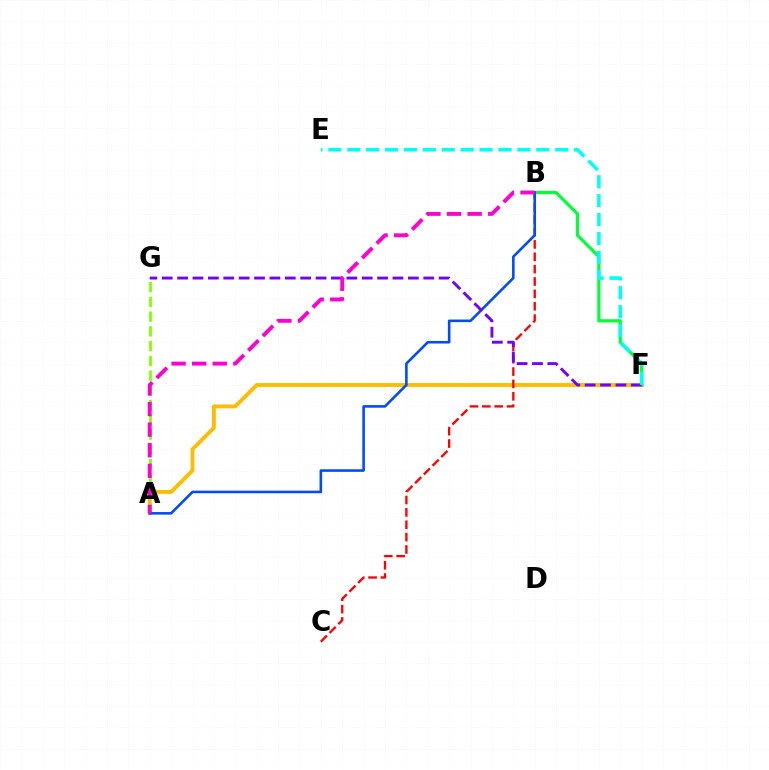{('A', 'F'): [{'color': '#ffbd00', 'line_style': 'solid', 'thickness': 2.79}], ('A', 'G'): [{'color': '#84ff00', 'line_style': 'dashed', 'thickness': 2.0}], ('B', 'C'): [{'color': '#ff0000', 'line_style': 'dashed', 'thickness': 1.68}], ('B', 'F'): [{'color': '#00ff39', 'line_style': 'solid', 'thickness': 2.31}], ('A', 'B'): [{'color': '#004bff', 'line_style': 'solid', 'thickness': 1.86}, {'color': '#ff00cf', 'line_style': 'dashed', 'thickness': 2.8}], ('F', 'G'): [{'color': '#7200ff', 'line_style': 'dashed', 'thickness': 2.09}], ('E', 'F'): [{'color': '#00fff6', 'line_style': 'dashed', 'thickness': 2.57}]}